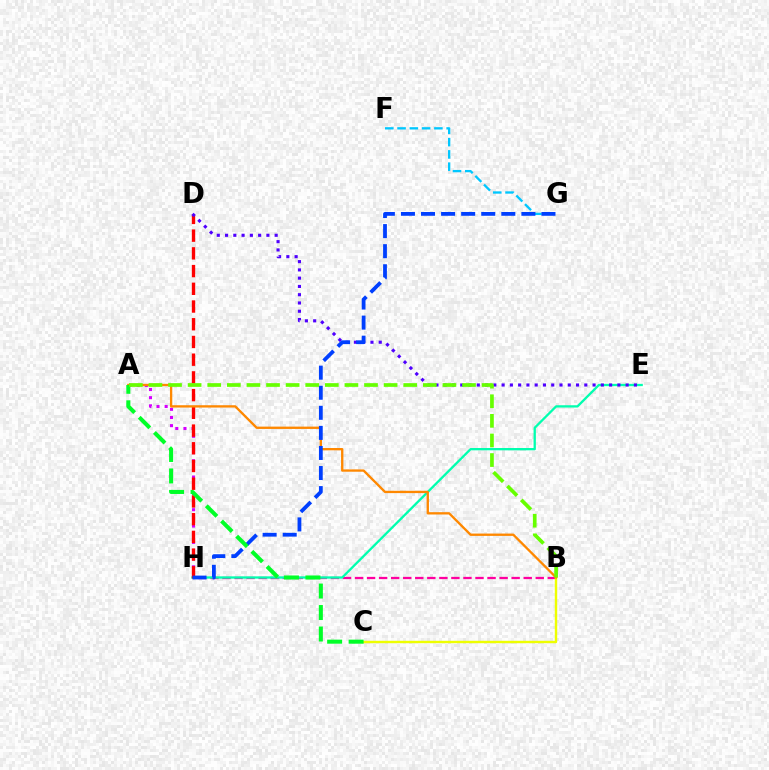{('F', 'G'): [{'color': '#00c7ff', 'line_style': 'dashed', 'thickness': 1.67}], ('A', 'H'): [{'color': '#d600ff', 'line_style': 'dotted', 'thickness': 2.22}], ('B', 'H'): [{'color': '#ff00a0', 'line_style': 'dashed', 'thickness': 1.64}], ('E', 'H'): [{'color': '#00ffaf', 'line_style': 'solid', 'thickness': 1.66}], ('B', 'C'): [{'color': '#eeff00', 'line_style': 'solid', 'thickness': 1.74}], ('D', 'H'): [{'color': '#ff0000', 'line_style': 'dashed', 'thickness': 2.41}], ('D', 'E'): [{'color': '#4f00ff', 'line_style': 'dotted', 'thickness': 2.25}], ('A', 'B'): [{'color': '#ff8800', 'line_style': 'solid', 'thickness': 1.67}, {'color': '#66ff00', 'line_style': 'dashed', 'thickness': 2.66}], ('G', 'H'): [{'color': '#003fff', 'line_style': 'dashed', 'thickness': 2.73}], ('A', 'C'): [{'color': '#00ff27', 'line_style': 'dashed', 'thickness': 2.92}]}